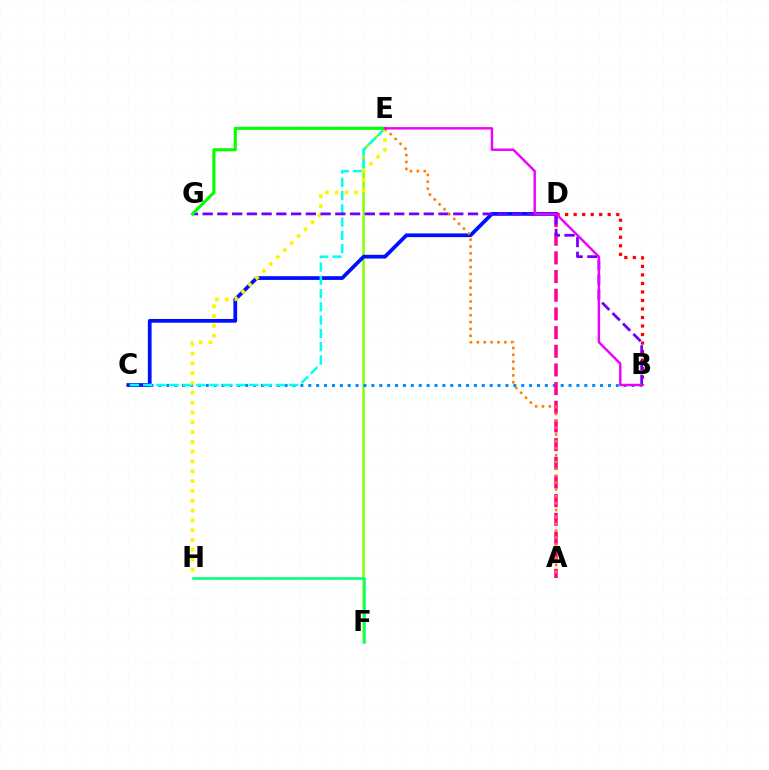{('E', 'F'): [{'color': '#84ff00', 'line_style': 'solid', 'thickness': 1.77}], ('B', 'C'): [{'color': '#008cff', 'line_style': 'dotted', 'thickness': 2.14}], ('C', 'D'): [{'color': '#0010ff', 'line_style': 'solid', 'thickness': 2.7}], ('B', 'D'): [{'color': '#ff0000', 'line_style': 'dotted', 'thickness': 2.31}], ('A', 'D'): [{'color': '#ff0094', 'line_style': 'dashed', 'thickness': 2.54}], ('C', 'E'): [{'color': '#00fff6', 'line_style': 'dashed', 'thickness': 1.8}], ('E', 'H'): [{'color': '#fcf500', 'line_style': 'dotted', 'thickness': 2.67}], ('B', 'G'): [{'color': '#7200ff', 'line_style': 'dashed', 'thickness': 2.0}], ('E', 'G'): [{'color': '#08ff00', 'line_style': 'solid', 'thickness': 2.25}], ('A', 'E'): [{'color': '#ff7c00', 'line_style': 'dotted', 'thickness': 1.87}], ('B', 'E'): [{'color': '#ee00ff', 'line_style': 'solid', 'thickness': 1.74}], ('F', 'H'): [{'color': '#00ff74', 'line_style': 'solid', 'thickness': 1.83}]}